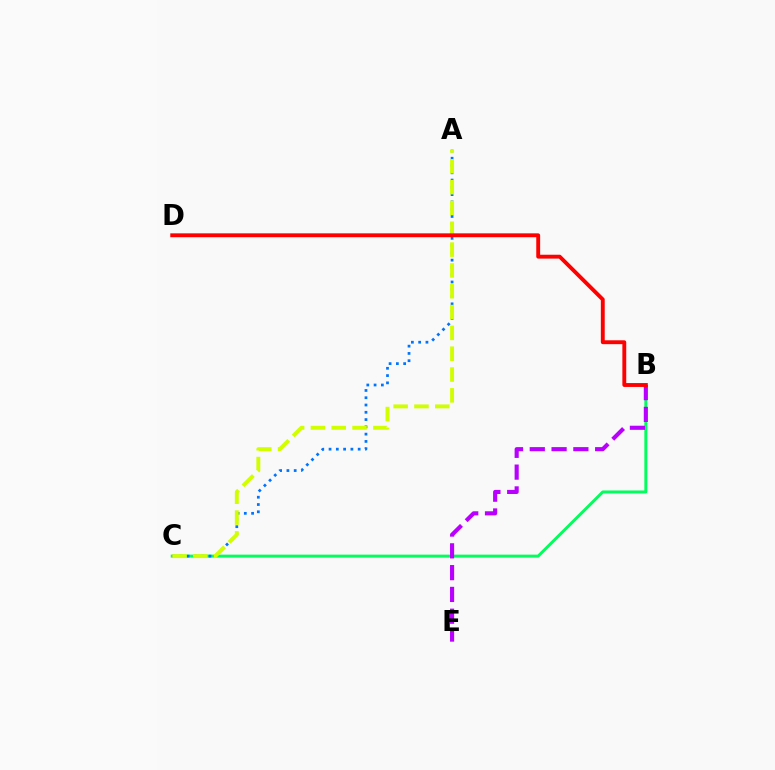{('B', 'C'): [{'color': '#00ff5c', 'line_style': 'solid', 'thickness': 2.14}], ('A', 'C'): [{'color': '#0074ff', 'line_style': 'dotted', 'thickness': 1.98}, {'color': '#d1ff00', 'line_style': 'dashed', 'thickness': 2.83}], ('B', 'E'): [{'color': '#b900ff', 'line_style': 'dashed', 'thickness': 2.96}], ('B', 'D'): [{'color': '#ff0000', 'line_style': 'solid', 'thickness': 2.79}]}